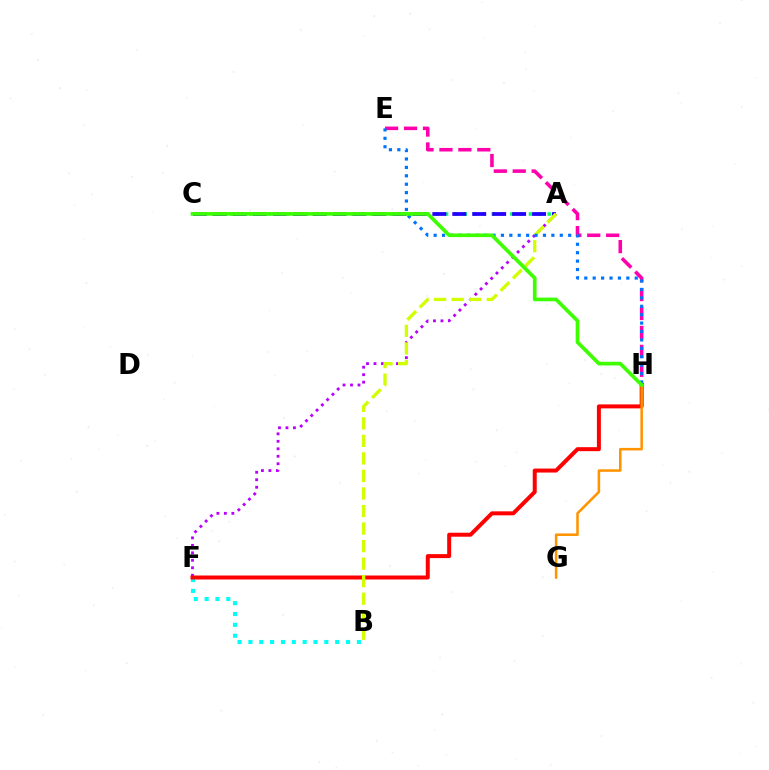{('A', 'C'): [{'color': '#00ff5c', 'line_style': 'dotted', 'thickness': 2.53}, {'color': '#2500ff', 'line_style': 'dashed', 'thickness': 2.71}], ('B', 'F'): [{'color': '#00fff6', 'line_style': 'dotted', 'thickness': 2.95}], ('A', 'F'): [{'color': '#b900ff', 'line_style': 'dotted', 'thickness': 2.03}], ('F', 'H'): [{'color': '#ff0000', 'line_style': 'solid', 'thickness': 2.87}], ('A', 'B'): [{'color': '#d1ff00', 'line_style': 'dashed', 'thickness': 2.38}], ('E', 'H'): [{'color': '#ff00ac', 'line_style': 'dashed', 'thickness': 2.57}, {'color': '#0074ff', 'line_style': 'dotted', 'thickness': 2.28}], ('G', 'H'): [{'color': '#ff9400', 'line_style': 'solid', 'thickness': 1.83}], ('C', 'H'): [{'color': '#3dff00', 'line_style': 'solid', 'thickness': 2.65}]}